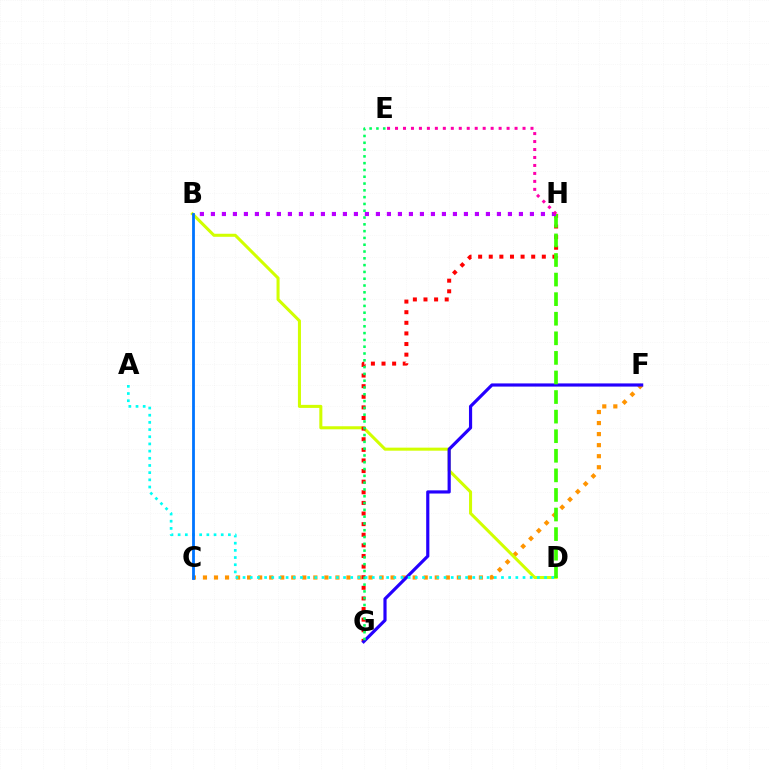{('C', 'F'): [{'color': '#ff9400', 'line_style': 'dotted', 'thickness': 3.0}], ('B', 'D'): [{'color': '#d1ff00', 'line_style': 'solid', 'thickness': 2.19}], ('G', 'H'): [{'color': '#ff0000', 'line_style': 'dotted', 'thickness': 2.88}], ('F', 'G'): [{'color': '#2500ff', 'line_style': 'solid', 'thickness': 2.28}], ('E', 'G'): [{'color': '#00ff5c', 'line_style': 'dotted', 'thickness': 1.85}], ('A', 'D'): [{'color': '#00fff6', 'line_style': 'dotted', 'thickness': 1.95}], ('D', 'H'): [{'color': '#3dff00', 'line_style': 'dashed', 'thickness': 2.66}], ('B', 'H'): [{'color': '#b900ff', 'line_style': 'dotted', 'thickness': 2.99}], ('E', 'H'): [{'color': '#ff00ac', 'line_style': 'dotted', 'thickness': 2.17}], ('B', 'C'): [{'color': '#0074ff', 'line_style': 'solid', 'thickness': 2.01}]}